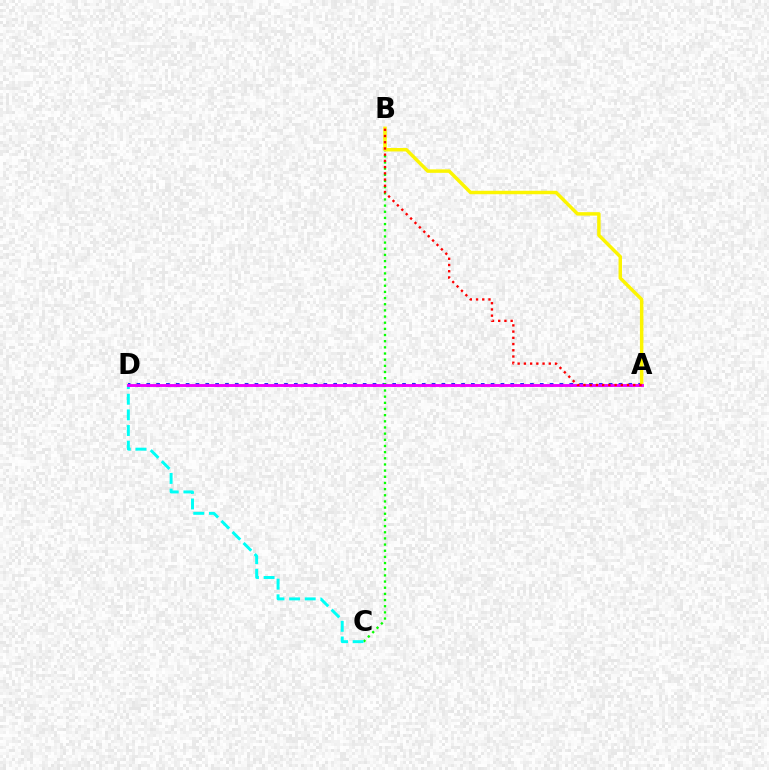{('A', 'D'): [{'color': '#0010ff', 'line_style': 'dotted', 'thickness': 2.67}, {'color': '#ee00ff', 'line_style': 'solid', 'thickness': 2.07}], ('B', 'C'): [{'color': '#08ff00', 'line_style': 'dotted', 'thickness': 1.67}], ('C', 'D'): [{'color': '#00fff6', 'line_style': 'dashed', 'thickness': 2.12}], ('A', 'B'): [{'color': '#fcf500', 'line_style': 'solid', 'thickness': 2.49}, {'color': '#ff0000', 'line_style': 'dotted', 'thickness': 1.69}]}